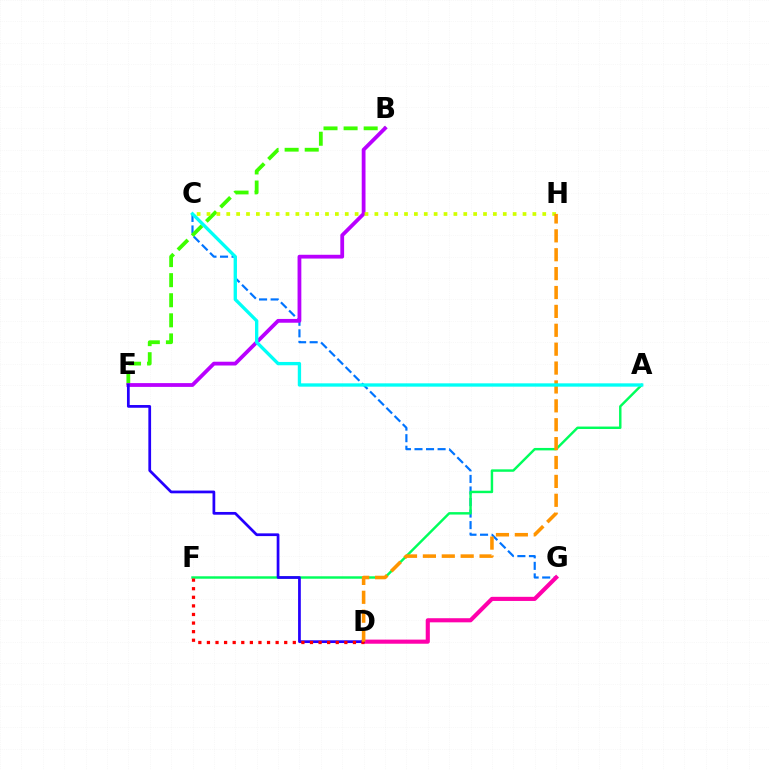{('C', 'G'): [{'color': '#0074ff', 'line_style': 'dashed', 'thickness': 1.57}], ('A', 'F'): [{'color': '#00ff5c', 'line_style': 'solid', 'thickness': 1.76}], ('B', 'E'): [{'color': '#3dff00', 'line_style': 'dashed', 'thickness': 2.73}, {'color': '#b900ff', 'line_style': 'solid', 'thickness': 2.73}], ('D', 'G'): [{'color': '#ff00ac', 'line_style': 'solid', 'thickness': 2.97}], ('D', 'E'): [{'color': '#2500ff', 'line_style': 'solid', 'thickness': 1.97}], ('D', 'F'): [{'color': '#ff0000', 'line_style': 'dotted', 'thickness': 2.33}], ('C', 'H'): [{'color': '#d1ff00', 'line_style': 'dotted', 'thickness': 2.68}], ('D', 'H'): [{'color': '#ff9400', 'line_style': 'dashed', 'thickness': 2.57}], ('A', 'C'): [{'color': '#00fff6', 'line_style': 'solid', 'thickness': 2.4}]}